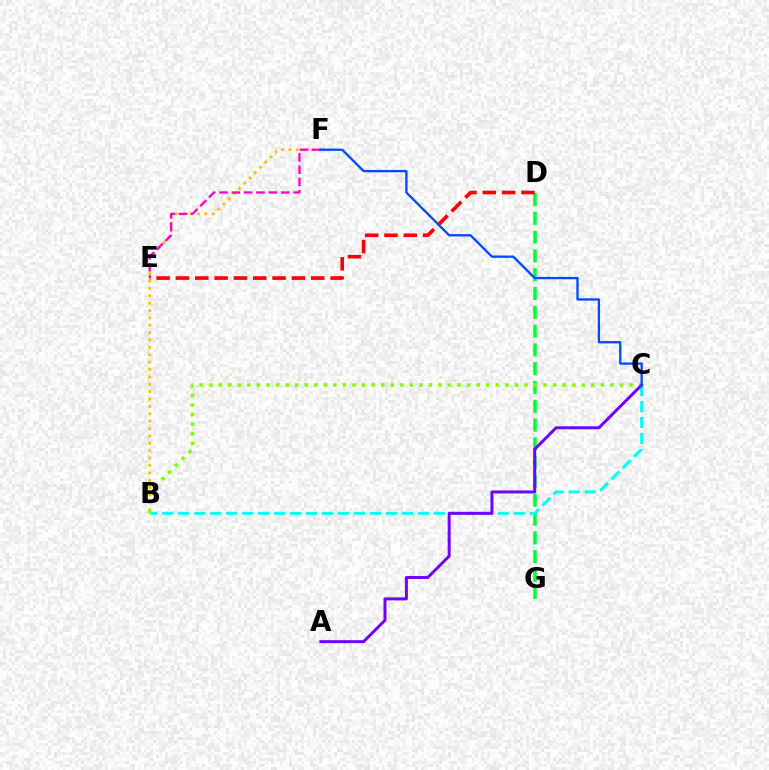{('D', 'G'): [{'color': '#00ff39', 'line_style': 'dashed', 'thickness': 2.55}], ('B', 'F'): [{'color': '#ffbd00', 'line_style': 'dotted', 'thickness': 2.0}], ('B', 'C'): [{'color': '#00fff6', 'line_style': 'dashed', 'thickness': 2.17}, {'color': '#84ff00', 'line_style': 'dotted', 'thickness': 2.6}], ('A', 'C'): [{'color': '#7200ff', 'line_style': 'solid', 'thickness': 2.15}], ('D', 'E'): [{'color': '#ff0000', 'line_style': 'dashed', 'thickness': 2.63}], ('E', 'F'): [{'color': '#ff00cf', 'line_style': 'dashed', 'thickness': 1.68}], ('C', 'F'): [{'color': '#004bff', 'line_style': 'solid', 'thickness': 1.68}]}